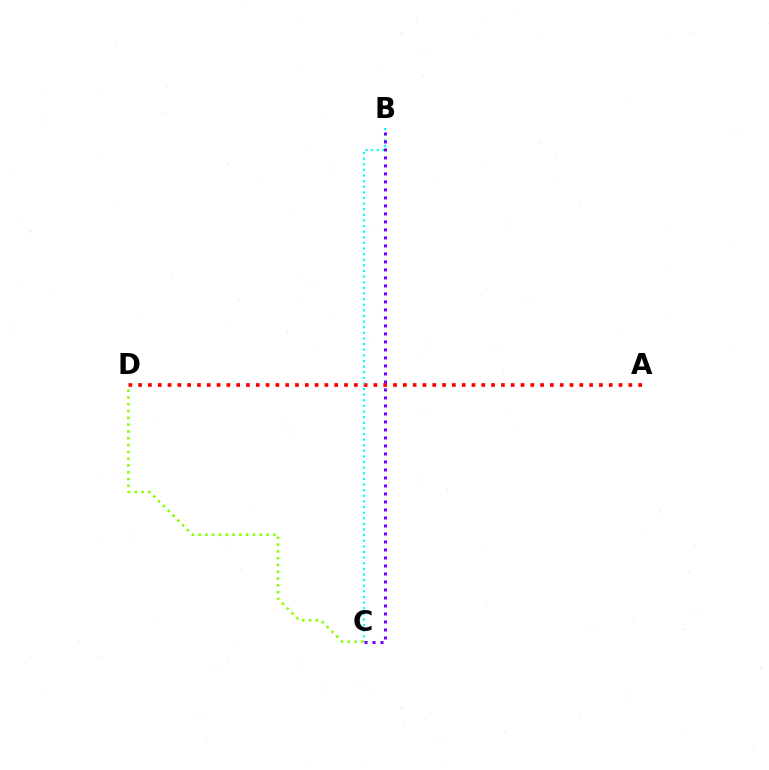{('A', 'D'): [{'color': '#ff0000', 'line_style': 'dotted', 'thickness': 2.66}], ('B', 'C'): [{'color': '#00fff6', 'line_style': 'dotted', 'thickness': 1.53}, {'color': '#7200ff', 'line_style': 'dotted', 'thickness': 2.17}], ('C', 'D'): [{'color': '#84ff00', 'line_style': 'dotted', 'thickness': 1.85}]}